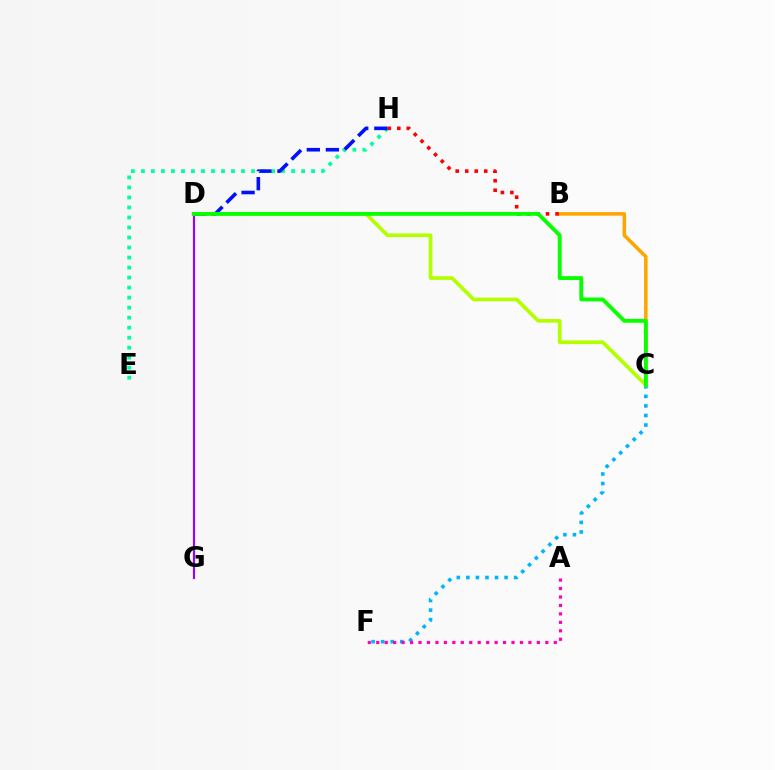{('B', 'C'): [{'color': '#ffa500', 'line_style': 'solid', 'thickness': 2.55}], ('C', 'F'): [{'color': '#00b5ff', 'line_style': 'dotted', 'thickness': 2.6}], ('A', 'F'): [{'color': '#ff00bd', 'line_style': 'dotted', 'thickness': 2.3}], ('D', 'G'): [{'color': '#9b00ff', 'line_style': 'solid', 'thickness': 1.55}], ('E', 'H'): [{'color': '#00ff9d', 'line_style': 'dotted', 'thickness': 2.72}], ('B', 'H'): [{'color': '#ff0000', 'line_style': 'dotted', 'thickness': 2.58}], ('C', 'D'): [{'color': '#b3ff00', 'line_style': 'solid', 'thickness': 2.65}, {'color': '#08ff00', 'line_style': 'solid', 'thickness': 2.77}], ('D', 'H'): [{'color': '#0010ff', 'line_style': 'dashed', 'thickness': 2.59}]}